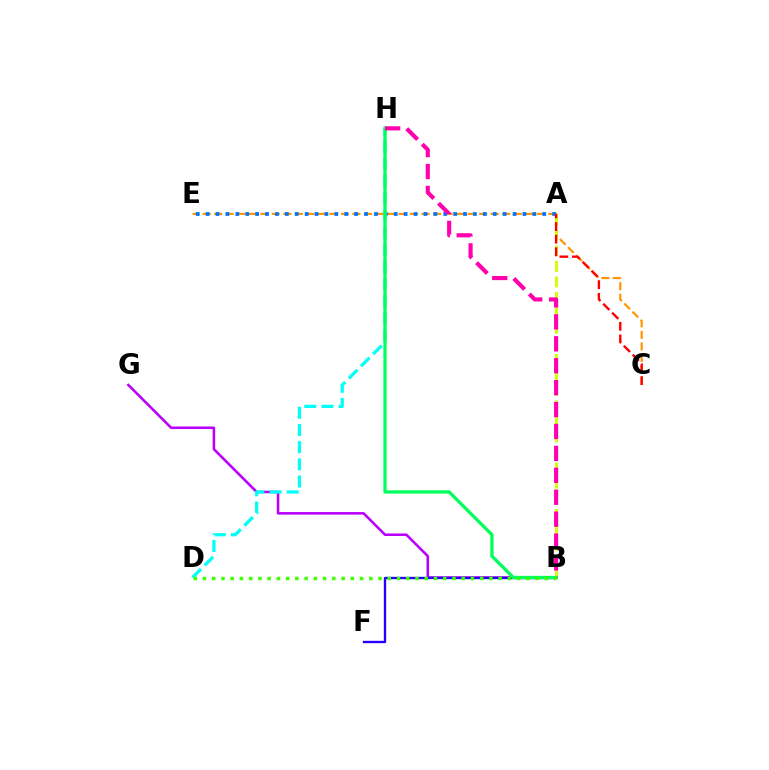{('C', 'E'): [{'color': '#ff9400', 'line_style': 'dashed', 'thickness': 1.56}], ('A', 'E'): [{'color': '#0074ff', 'line_style': 'dotted', 'thickness': 2.69}], ('A', 'B'): [{'color': '#d1ff00', 'line_style': 'dashed', 'thickness': 2.11}], ('B', 'G'): [{'color': '#b900ff', 'line_style': 'solid', 'thickness': 1.84}], ('B', 'F'): [{'color': '#2500ff', 'line_style': 'solid', 'thickness': 1.69}], ('D', 'H'): [{'color': '#00fff6', 'line_style': 'dashed', 'thickness': 2.33}], ('B', 'H'): [{'color': '#00ff5c', 'line_style': 'solid', 'thickness': 2.35}, {'color': '#ff00ac', 'line_style': 'dashed', 'thickness': 2.98}], ('A', 'C'): [{'color': '#ff0000', 'line_style': 'dashed', 'thickness': 1.72}], ('B', 'D'): [{'color': '#3dff00', 'line_style': 'dotted', 'thickness': 2.51}]}